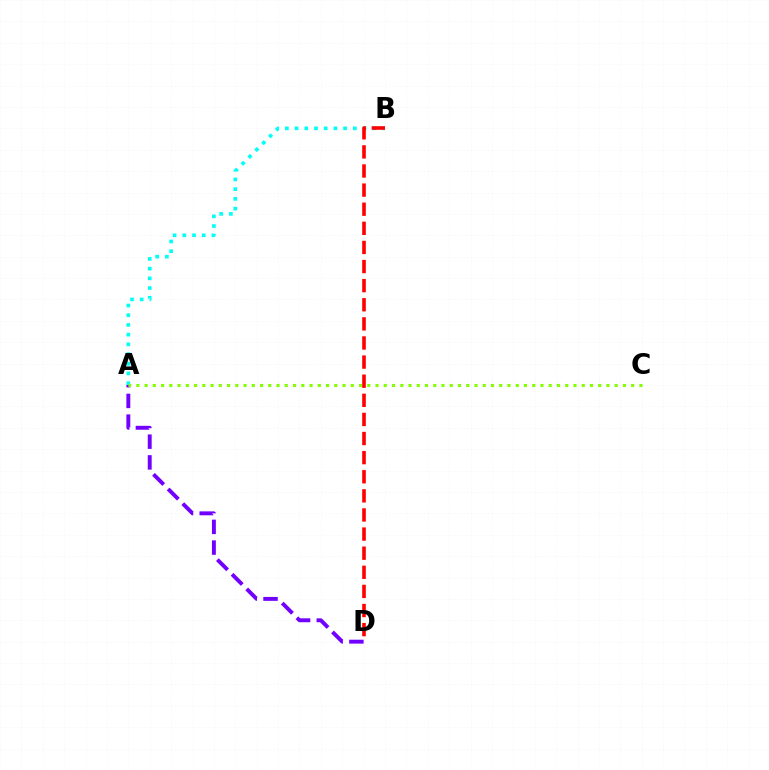{('A', 'B'): [{'color': '#00fff6', 'line_style': 'dotted', 'thickness': 2.64}], ('A', 'D'): [{'color': '#7200ff', 'line_style': 'dashed', 'thickness': 2.81}], ('A', 'C'): [{'color': '#84ff00', 'line_style': 'dotted', 'thickness': 2.24}], ('B', 'D'): [{'color': '#ff0000', 'line_style': 'dashed', 'thickness': 2.6}]}